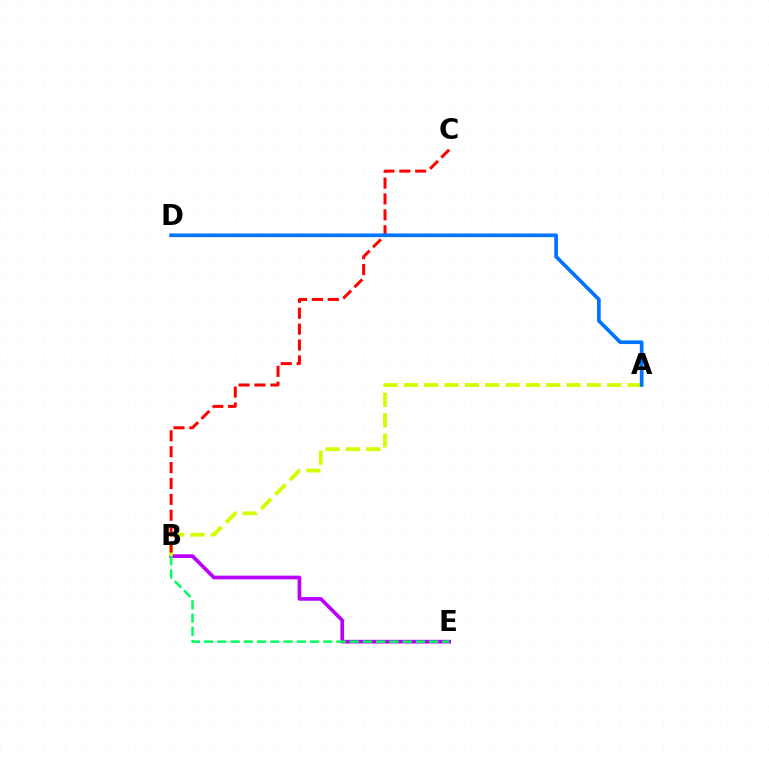{('B', 'E'): [{'color': '#b900ff', 'line_style': 'solid', 'thickness': 2.64}, {'color': '#00ff5c', 'line_style': 'dashed', 'thickness': 1.8}], ('A', 'B'): [{'color': '#d1ff00', 'line_style': 'dashed', 'thickness': 2.76}], ('B', 'C'): [{'color': '#ff0000', 'line_style': 'dashed', 'thickness': 2.16}], ('A', 'D'): [{'color': '#0074ff', 'line_style': 'solid', 'thickness': 2.65}]}